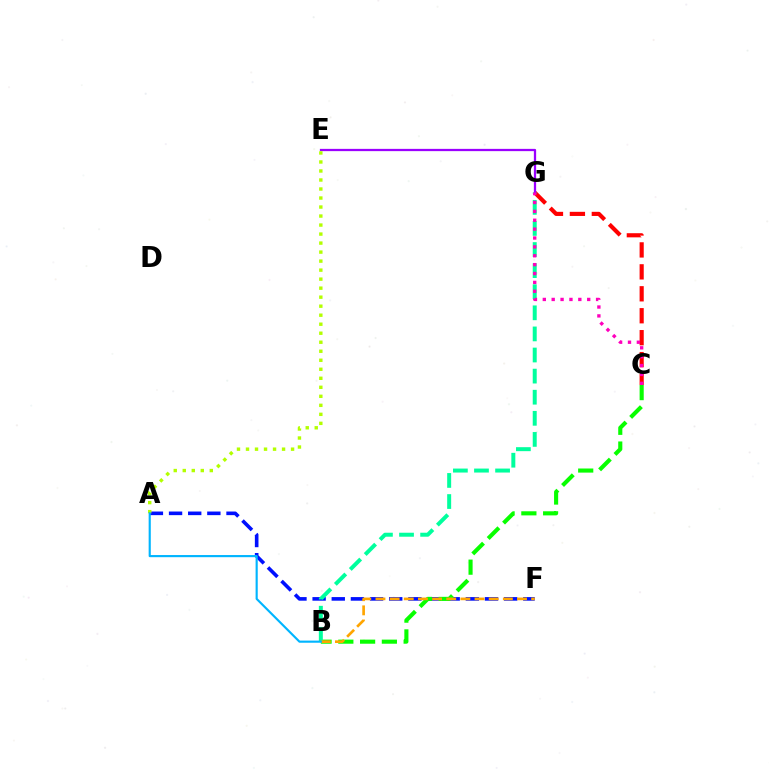{('A', 'F'): [{'color': '#0010ff', 'line_style': 'dashed', 'thickness': 2.6}], ('B', 'C'): [{'color': '#08ff00', 'line_style': 'dashed', 'thickness': 2.96}], ('C', 'G'): [{'color': '#ff0000', 'line_style': 'dashed', 'thickness': 2.98}, {'color': '#ff00bd', 'line_style': 'dotted', 'thickness': 2.41}], ('B', 'G'): [{'color': '#00ff9d', 'line_style': 'dashed', 'thickness': 2.87}], ('E', 'G'): [{'color': '#9b00ff', 'line_style': 'solid', 'thickness': 1.63}], ('B', 'F'): [{'color': '#ffa500', 'line_style': 'dashed', 'thickness': 1.92}], ('A', 'E'): [{'color': '#b3ff00', 'line_style': 'dotted', 'thickness': 2.45}], ('A', 'B'): [{'color': '#00b5ff', 'line_style': 'solid', 'thickness': 1.54}]}